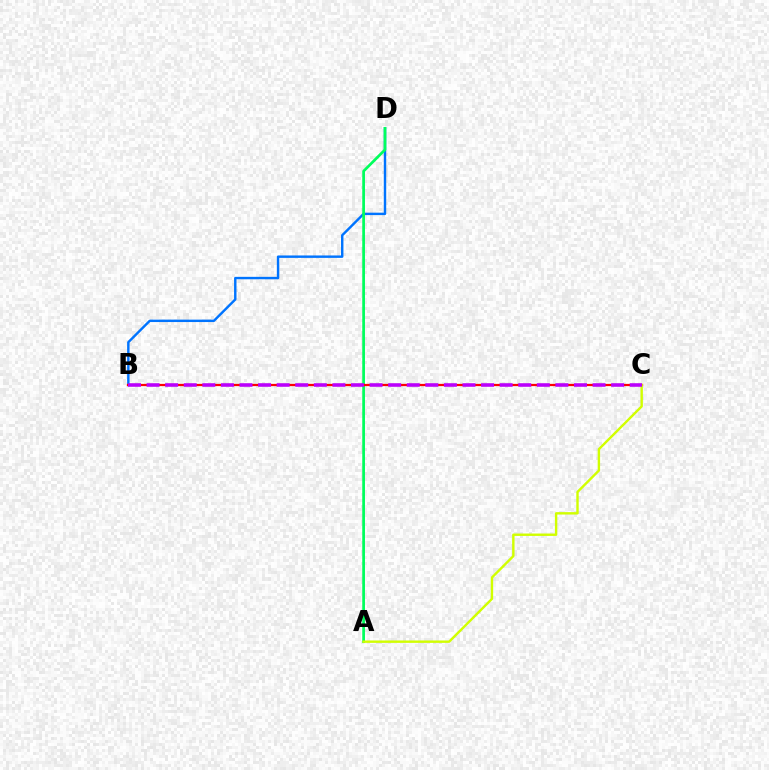{('B', 'D'): [{'color': '#0074ff', 'line_style': 'solid', 'thickness': 1.74}], ('A', 'D'): [{'color': '#00ff5c', 'line_style': 'solid', 'thickness': 1.96}], ('B', 'C'): [{'color': '#ff0000', 'line_style': 'solid', 'thickness': 1.61}, {'color': '#b900ff', 'line_style': 'dashed', 'thickness': 2.52}], ('A', 'C'): [{'color': '#d1ff00', 'line_style': 'solid', 'thickness': 1.73}]}